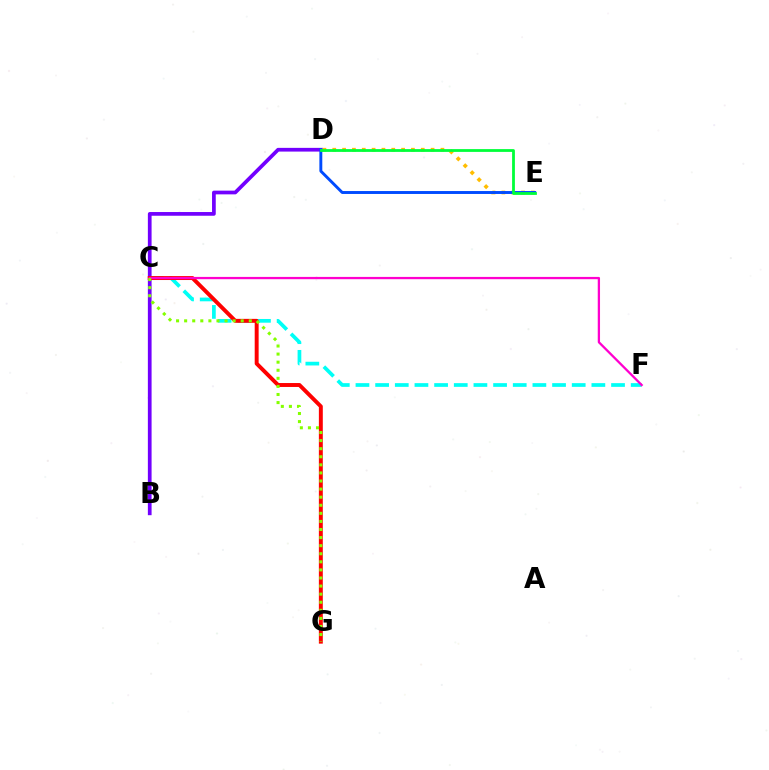{('B', 'D'): [{'color': '#7200ff', 'line_style': 'solid', 'thickness': 2.68}], ('C', 'F'): [{'color': '#00fff6', 'line_style': 'dashed', 'thickness': 2.67}, {'color': '#ff00cf', 'line_style': 'solid', 'thickness': 1.65}], ('C', 'G'): [{'color': '#ff0000', 'line_style': 'solid', 'thickness': 2.83}, {'color': '#84ff00', 'line_style': 'dotted', 'thickness': 2.2}], ('D', 'E'): [{'color': '#ffbd00', 'line_style': 'dotted', 'thickness': 2.67}, {'color': '#004bff', 'line_style': 'solid', 'thickness': 2.1}, {'color': '#00ff39', 'line_style': 'solid', 'thickness': 2.01}]}